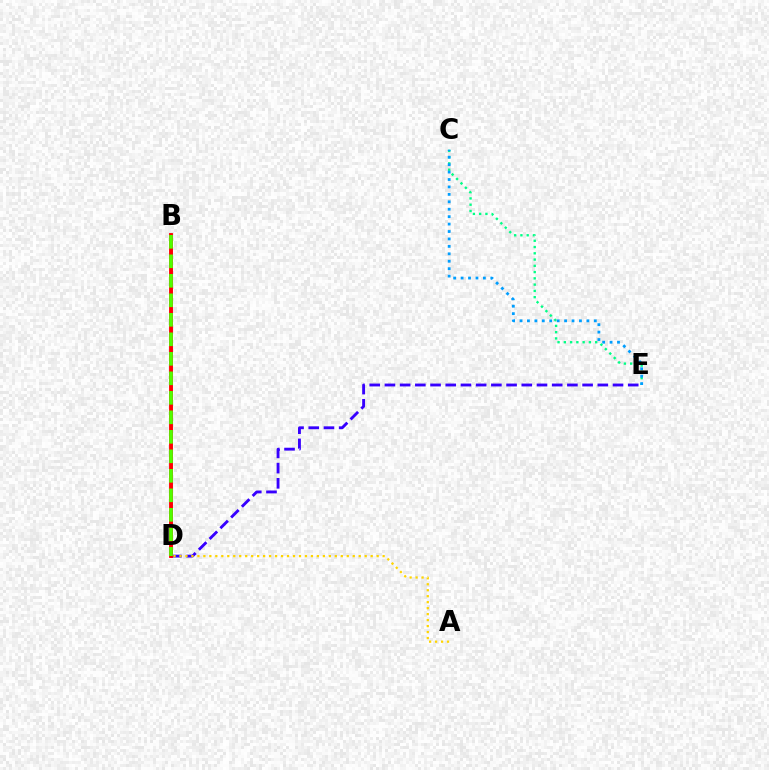{('C', 'E'): [{'color': '#00ff86', 'line_style': 'dotted', 'thickness': 1.7}, {'color': '#009eff', 'line_style': 'dotted', 'thickness': 2.02}], ('D', 'E'): [{'color': '#3700ff', 'line_style': 'dashed', 'thickness': 2.07}], ('B', 'D'): [{'color': '#ff00ed', 'line_style': 'solid', 'thickness': 2.03}, {'color': '#ff0000', 'line_style': 'solid', 'thickness': 2.77}, {'color': '#4fff00', 'line_style': 'dashed', 'thickness': 2.65}], ('A', 'D'): [{'color': '#ffd500', 'line_style': 'dotted', 'thickness': 1.62}]}